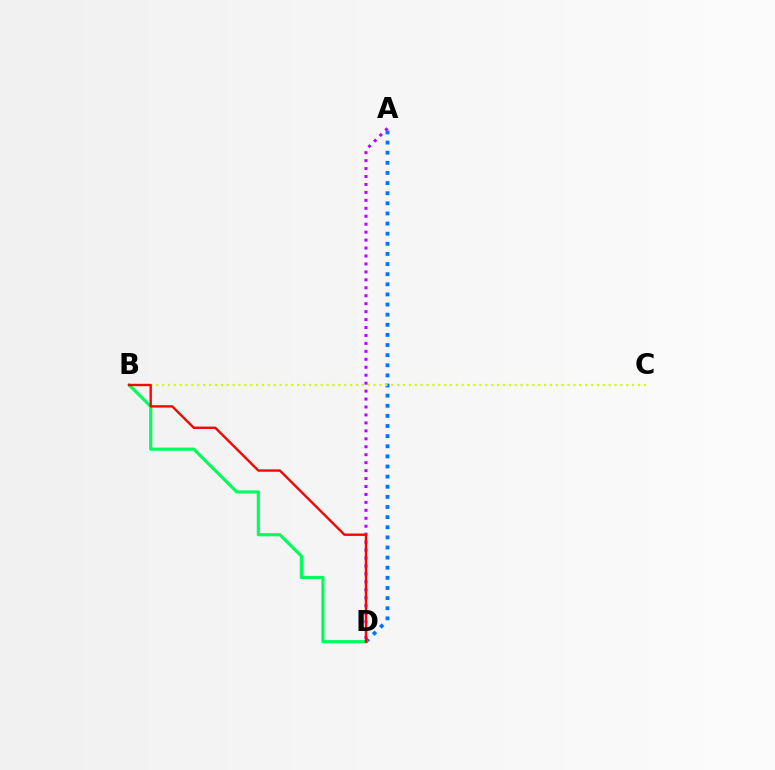{('A', 'D'): [{'color': '#0074ff', 'line_style': 'dotted', 'thickness': 2.75}, {'color': '#b900ff', 'line_style': 'dotted', 'thickness': 2.16}], ('B', 'C'): [{'color': '#d1ff00', 'line_style': 'dotted', 'thickness': 1.6}], ('B', 'D'): [{'color': '#00ff5c', 'line_style': 'solid', 'thickness': 2.27}, {'color': '#ff0000', 'line_style': 'solid', 'thickness': 1.71}]}